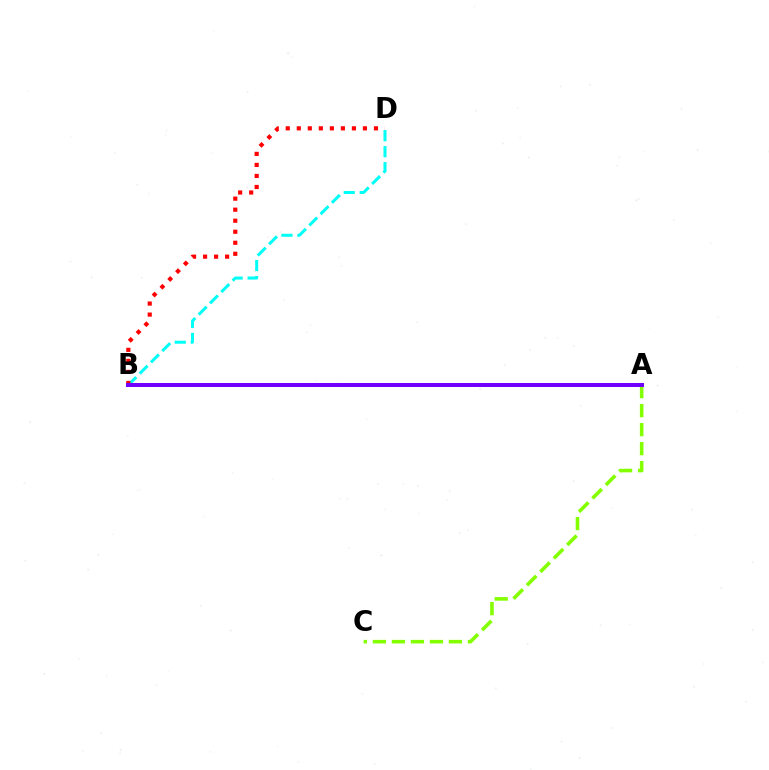{('B', 'D'): [{'color': '#00fff6', 'line_style': 'dashed', 'thickness': 2.17}, {'color': '#ff0000', 'line_style': 'dotted', 'thickness': 3.0}], ('A', 'C'): [{'color': '#84ff00', 'line_style': 'dashed', 'thickness': 2.58}], ('A', 'B'): [{'color': '#7200ff', 'line_style': 'solid', 'thickness': 2.87}]}